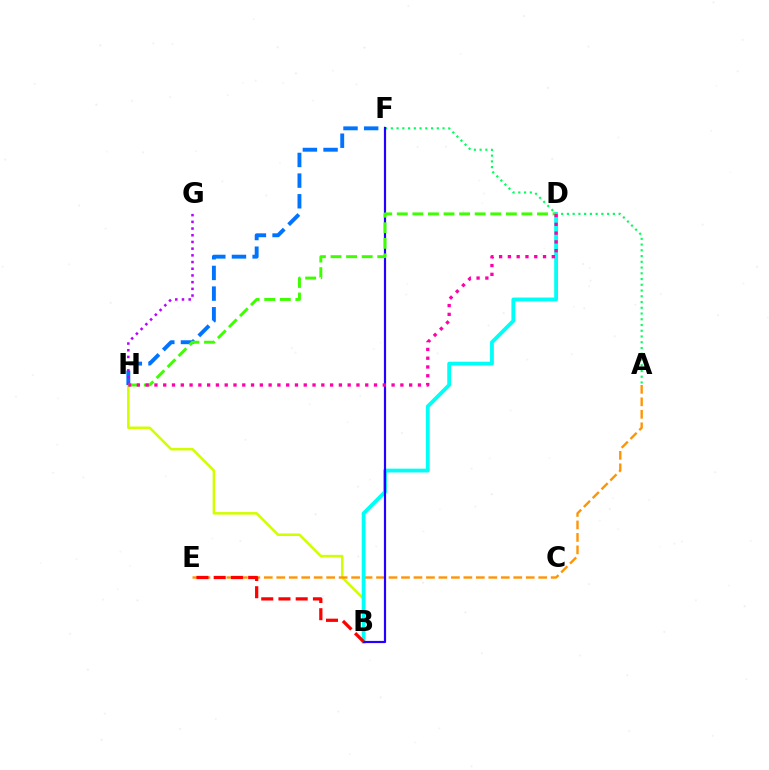{('B', 'H'): [{'color': '#d1ff00', 'line_style': 'solid', 'thickness': 1.83}], ('A', 'E'): [{'color': '#ff9400', 'line_style': 'dashed', 'thickness': 1.69}], ('A', 'F'): [{'color': '#00ff5c', 'line_style': 'dotted', 'thickness': 1.56}], ('F', 'H'): [{'color': '#0074ff', 'line_style': 'dashed', 'thickness': 2.81}], ('B', 'D'): [{'color': '#00fff6', 'line_style': 'solid', 'thickness': 2.75}], ('G', 'H'): [{'color': '#b900ff', 'line_style': 'dotted', 'thickness': 1.82}], ('B', 'F'): [{'color': '#2500ff', 'line_style': 'solid', 'thickness': 1.58}], ('B', 'E'): [{'color': '#ff0000', 'line_style': 'dashed', 'thickness': 2.34}], ('D', 'H'): [{'color': '#3dff00', 'line_style': 'dashed', 'thickness': 2.12}, {'color': '#ff00ac', 'line_style': 'dotted', 'thickness': 2.39}]}